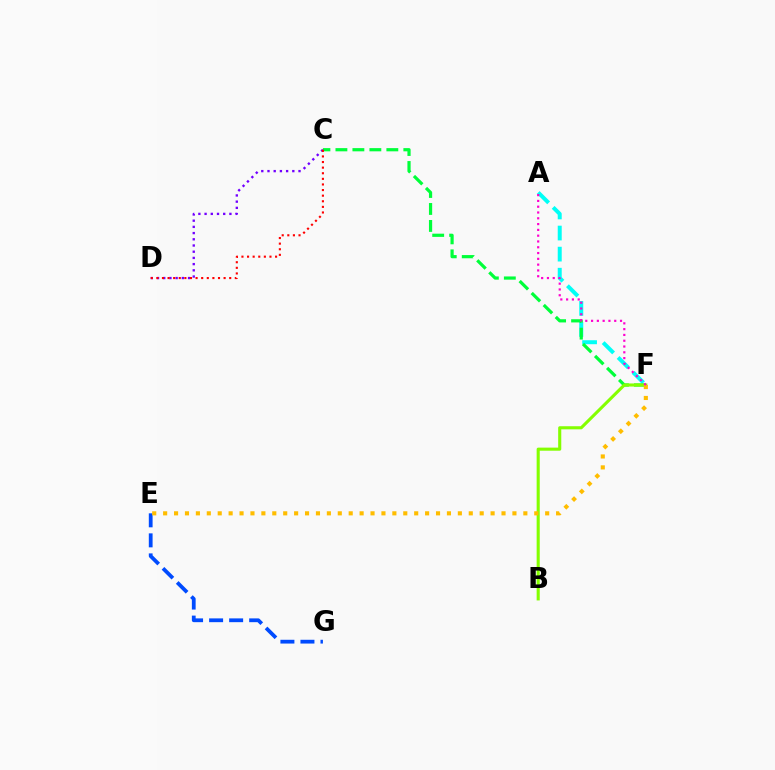{('A', 'F'): [{'color': '#00fff6', 'line_style': 'dashed', 'thickness': 2.86}, {'color': '#ff00cf', 'line_style': 'dotted', 'thickness': 1.57}], ('C', 'F'): [{'color': '#00ff39', 'line_style': 'dashed', 'thickness': 2.31}], ('B', 'F'): [{'color': '#84ff00', 'line_style': 'solid', 'thickness': 2.23}], ('E', 'G'): [{'color': '#004bff', 'line_style': 'dashed', 'thickness': 2.72}], ('E', 'F'): [{'color': '#ffbd00', 'line_style': 'dotted', 'thickness': 2.97}], ('C', 'D'): [{'color': '#7200ff', 'line_style': 'dotted', 'thickness': 1.69}, {'color': '#ff0000', 'line_style': 'dotted', 'thickness': 1.52}]}